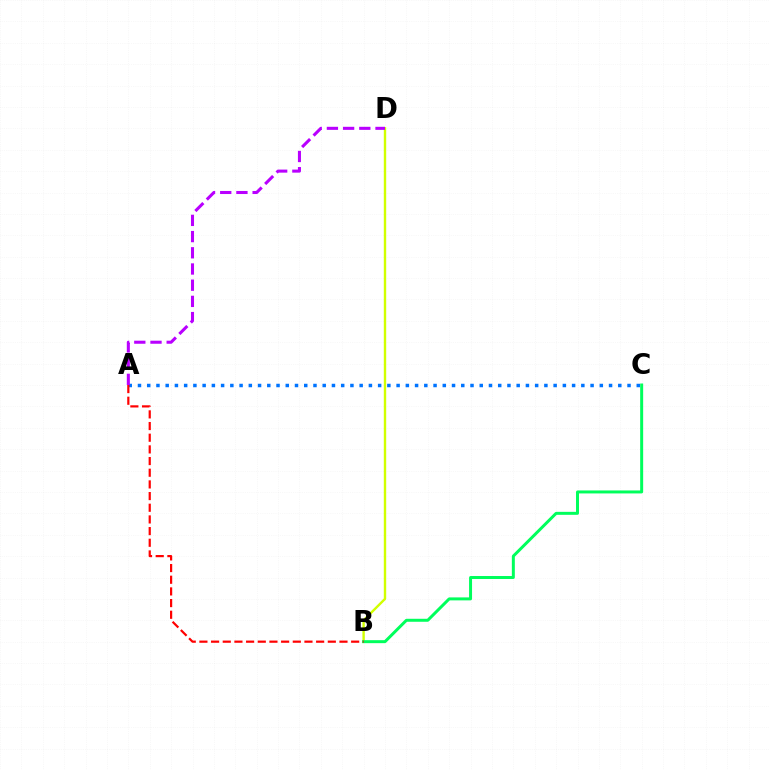{('B', 'D'): [{'color': '#d1ff00', 'line_style': 'solid', 'thickness': 1.72}], ('A', 'C'): [{'color': '#0074ff', 'line_style': 'dotted', 'thickness': 2.51}], ('A', 'D'): [{'color': '#b900ff', 'line_style': 'dashed', 'thickness': 2.2}], ('B', 'C'): [{'color': '#00ff5c', 'line_style': 'solid', 'thickness': 2.15}], ('A', 'B'): [{'color': '#ff0000', 'line_style': 'dashed', 'thickness': 1.59}]}